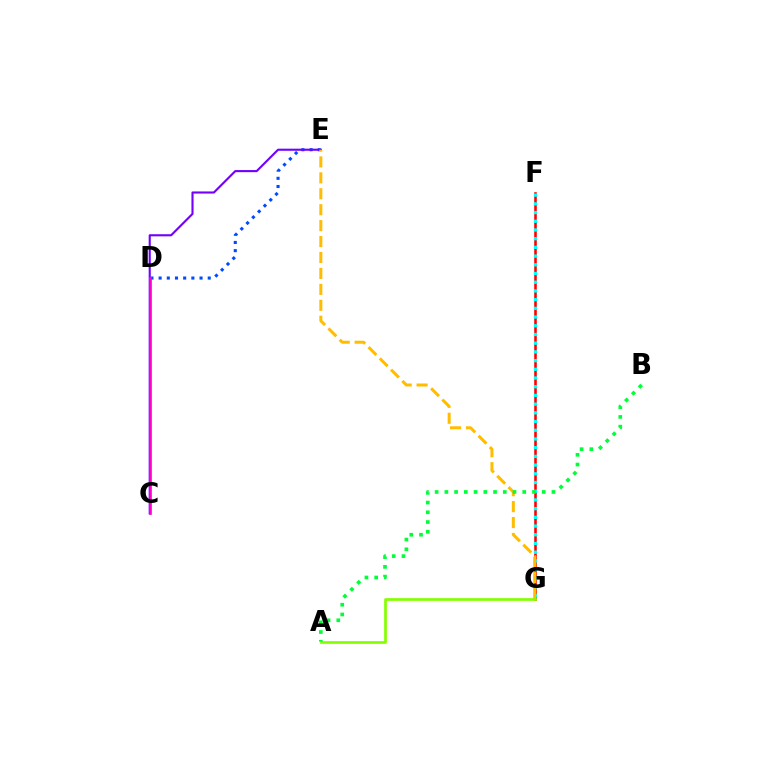{('D', 'E'): [{'color': '#004bff', 'line_style': 'dotted', 'thickness': 2.22}], ('F', 'G'): [{'color': '#ff0000', 'line_style': 'solid', 'thickness': 1.86}, {'color': '#00fff6', 'line_style': 'dotted', 'thickness': 2.37}], ('C', 'E'): [{'color': '#7200ff', 'line_style': 'solid', 'thickness': 1.52}], ('C', 'D'): [{'color': '#ff00cf', 'line_style': 'solid', 'thickness': 1.91}], ('E', 'G'): [{'color': '#ffbd00', 'line_style': 'dashed', 'thickness': 2.16}], ('A', 'G'): [{'color': '#84ff00', 'line_style': 'solid', 'thickness': 1.95}], ('A', 'B'): [{'color': '#00ff39', 'line_style': 'dotted', 'thickness': 2.64}]}